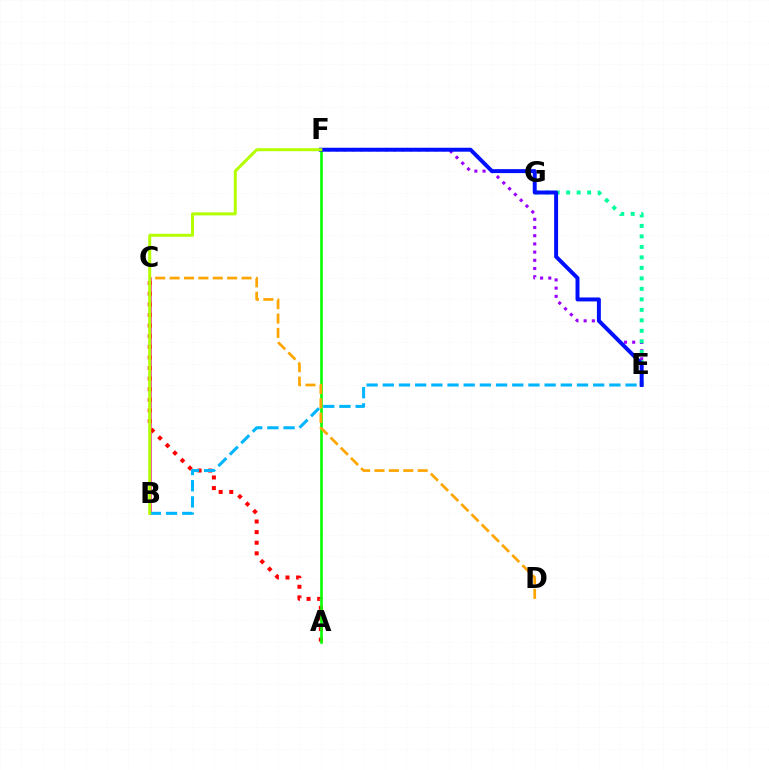{('B', 'C'): [{'color': '#ff00bd', 'line_style': 'solid', 'thickness': 1.82}], ('A', 'C'): [{'color': '#ff0000', 'line_style': 'dotted', 'thickness': 2.88}], ('E', 'F'): [{'color': '#9b00ff', 'line_style': 'dotted', 'thickness': 2.23}, {'color': '#0010ff', 'line_style': 'solid', 'thickness': 2.85}], ('B', 'E'): [{'color': '#00b5ff', 'line_style': 'dashed', 'thickness': 2.2}], ('E', 'G'): [{'color': '#00ff9d', 'line_style': 'dotted', 'thickness': 2.85}], ('A', 'F'): [{'color': '#08ff00', 'line_style': 'solid', 'thickness': 1.89}], ('C', 'D'): [{'color': '#ffa500', 'line_style': 'dashed', 'thickness': 1.96}], ('B', 'F'): [{'color': '#b3ff00', 'line_style': 'solid', 'thickness': 2.16}]}